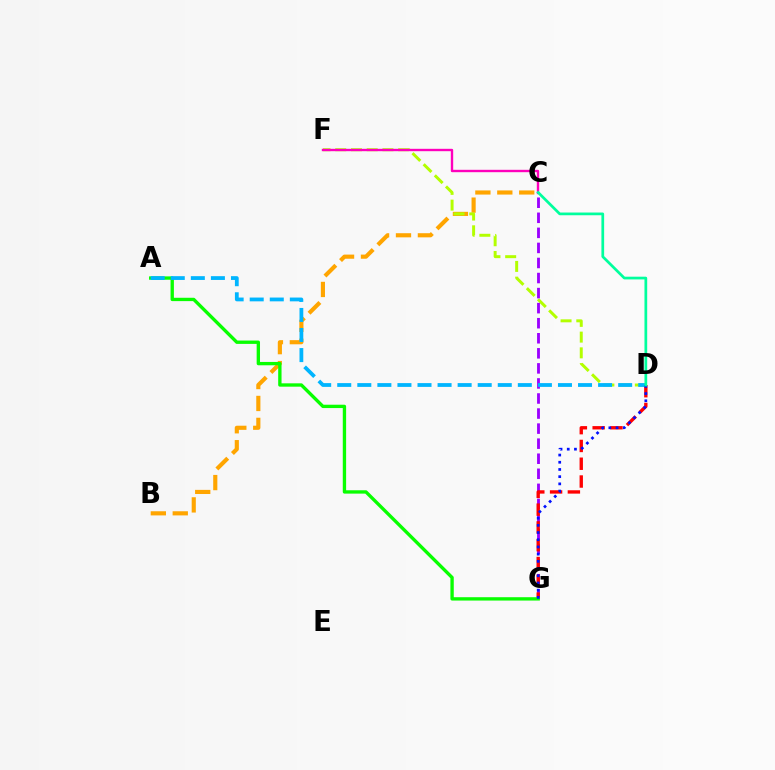{('B', 'C'): [{'color': '#ffa500', 'line_style': 'dashed', 'thickness': 2.98}], ('D', 'F'): [{'color': '#b3ff00', 'line_style': 'dashed', 'thickness': 2.14}], ('C', 'G'): [{'color': '#9b00ff', 'line_style': 'dashed', 'thickness': 2.05}], ('D', 'G'): [{'color': '#ff0000', 'line_style': 'dashed', 'thickness': 2.42}, {'color': '#0010ff', 'line_style': 'dotted', 'thickness': 1.96}], ('A', 'G'): [{'color': '#08ff00', 'line_style': 'solid', 'thickness': 2.41}], ('C', 'F'): [{'color': '#ff00bd', 'line_style': 'solid', 'thickness': 1.72}], ('A', 'D'): [{'color': '#00b5ff', 'line_style': 'dashed', 'thickness': 2.73}], ('C', 'D'): [{'color': '#00ff9d', 'line_style': 'solid', 'thickness': 1.96}]}